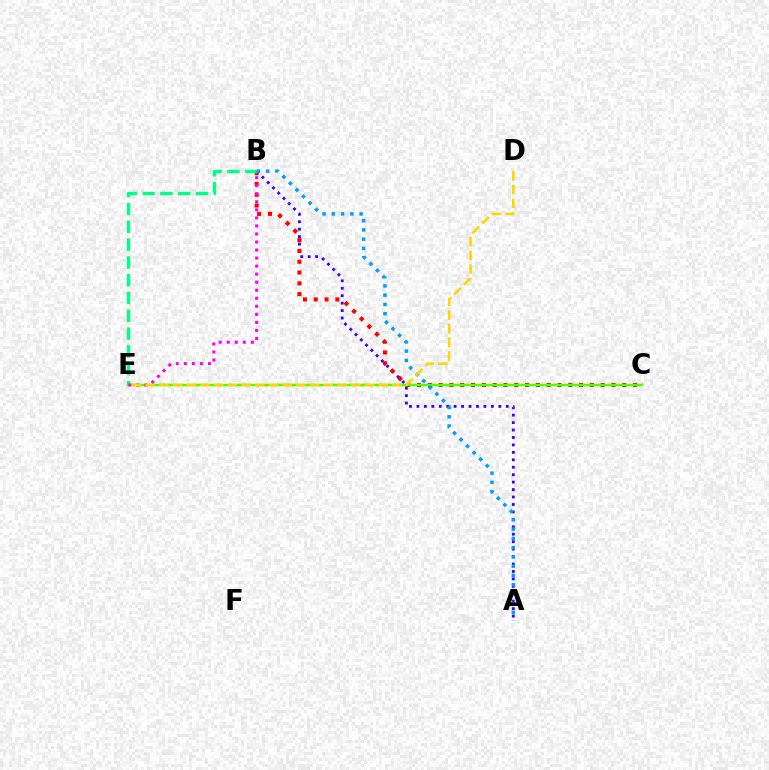{('A', 'B'): [{'color': '#3700ff', 'line_style': 'dotted', 'thickness': 2.02}, {'color': '#009eff', 'line_style': 'dotted', 'thickness': 2.52}], ('B', 'C'): [{'color': '#ff0000', 'line_style': 'dotted', 'thickness': 2.94}], ('B', 'E'): [{'color': '#00ff86', 'line_style': 'dashed', 'thickness': 2.42}, {'color': '#ff00ed', 'line_style': 'dotted', 'thickness': 2.18}], ('C', 'E'): [{'color': '#4fff00', 'line_style': 'solid', 'thickness': 1.79}], ('D', 'E'): [{'color': '#ffd500', 'line_style': 'dashed', 'thickness': 1.86}]}